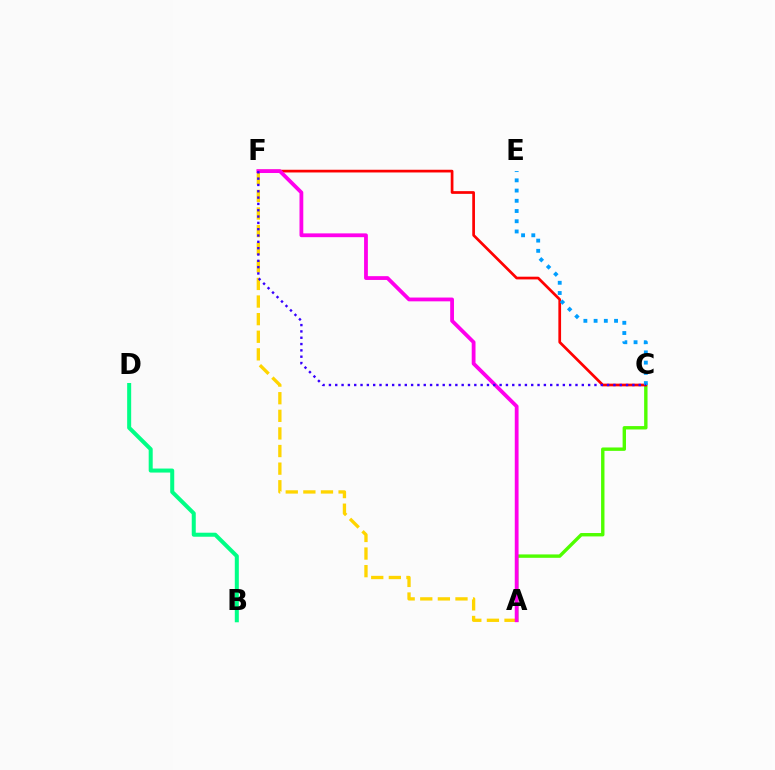{('A', 'F'): [{'color': '#ffd500', 'line_style': 'dashed', 'thickness': 2.39}, {'color': '#ff00ed', 'line_style': 'solid', 'thickness': 2.73}], ('A', 'C'): [{'color': '#4fff00', 'line_style': 'solid', 'thickness': 2.44}], ('B', 'D'): [{'color': '#00ff86', 'line_style': 'solid', 'thickness': 2.89}], ('C', 'F'): [{'color': '#ff0000', 'line_style': 'solid', 'thickness': 1.95}, {'color': '#3700ff', 'line_style': 'dotted', 'thickness': 1.72}], ('C', 'E'): [{'color': '#009eff', 'line_style': 'dotted', 'thickness': 2.78}]}